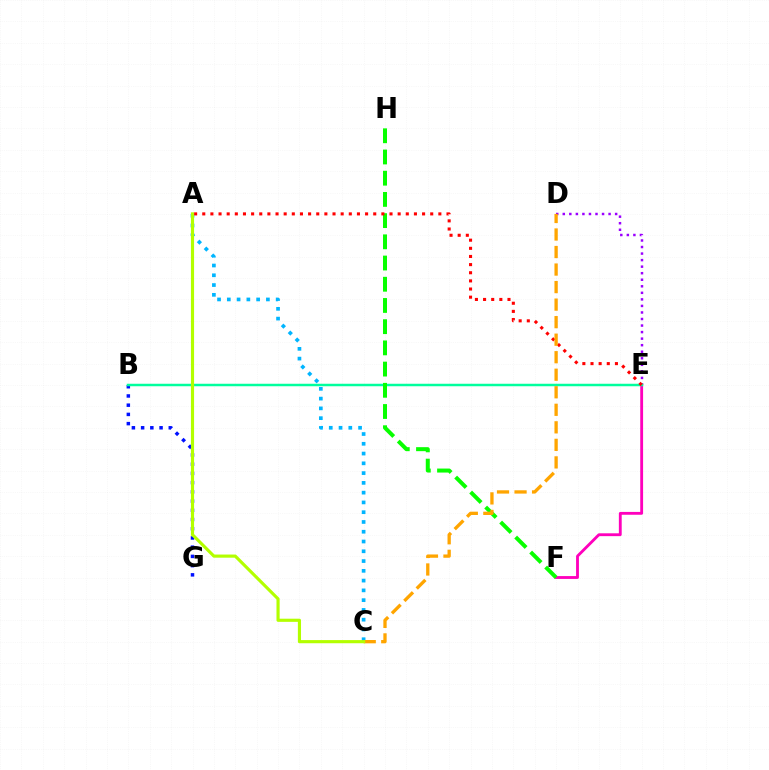{('B', 'G'): [{'color': '#0010ff', 'line_style': 'dotted', 'thickness': 2.51}], ('D', 'E'): [{'color': '#9b00ff', 'line_style': 'dotted', 'thickness': 1.78}], ('E', 'F'): [{'color': '#ff00bd', 'line_style': 'solid', 'thickness': 2.05}], ('A', 'C'): [{'color': '#00b5ff', 'line_style': 'dotted', 'thickness': 2.66}, {'color': '#b3ff00', 'line_style': 'solid', 'thickness': 2.26}], ('B', 'E'): [{'color': '#00ff9d', 'line_style': 'solid', 'thickness': 1.79}], ('F', 'H'): [{'color': '#08ff00', 'line_style': 'dashed', 'thickness': 2.88}], ('A', 'E'): [{'color': '#ff0000', 'line_style': 'dotted', 'thickness': 2.21}], ('C', 'D'): [{'color': '#ffa500', 'line_style': 'dashed', 'thickness': 2.38}]}